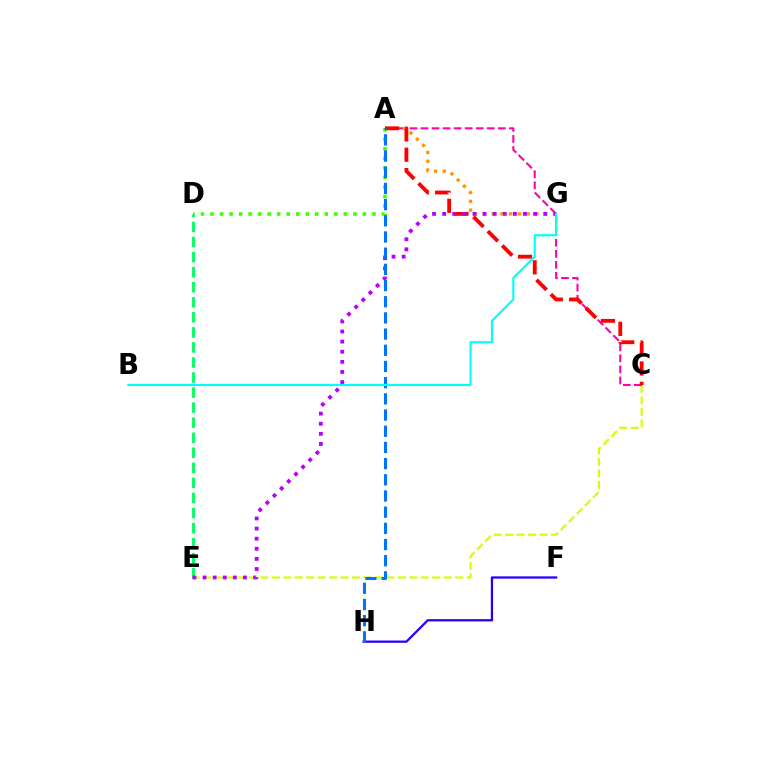{('C', 'E'): [{'color': '#d1ff00', 'line_style': 'dashed', 'thickness': 1.56}], ('F', 'H'): [{'color': '#2500ff', 'line_style': 'solid', 'thickness': 1.64}], ('A', 'D'): [{'color': '#3dff00', 'line_style': 'dotted', 'thickness': 2.59}], ('A', 'C'): [{'color': '#ff00ac', 'line_style': 'dashed', 'thickness': 1.5}, {'color': '#ff0000', 'line_style': 'dashed', 'thickness': 2.76}], ('A', 'G'): [{'color': '#ff9400', 'line_style': 'dotted', 'thickness': 2.39}], ('D', 'E'): [{'color': '#00ff5c', 'line_style': 'dashed', 'thickness': 2.05}], ('E', 'G'): [{'color': '#b900ff', 'line_style': 'dotted', 'thickness': 2.75}], ('A', 'H'): [{'color': '#0074ff', 'line_style': 'dashed', 'thickness': 2.2}], ('B', 'G'): [{'color': '#00fff6', 'line_style': 'solid', 'thickness': 1.55}]}